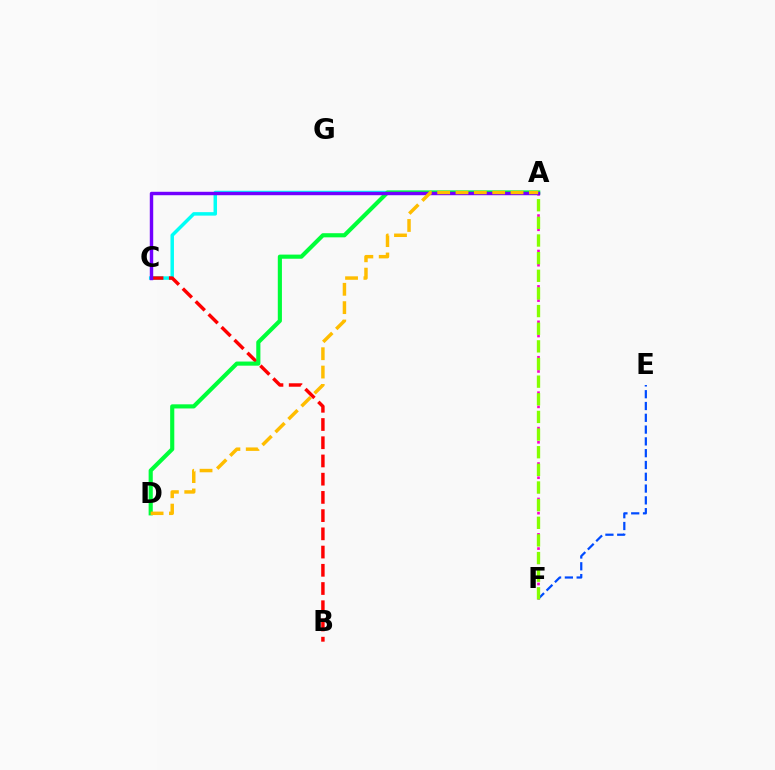{('A', 'F'): [{'color': '#ff00cf', 'line_style': 'dotted', 'thickness': 1.92}, {'color': '#84ff00', 'line_style': 'dashed', 'thickness': 2.4}], ('A', 'C'): [{'color': '#00fff6', 'line_style': 'solid', 'thickness': 2.5}, {'color': '#7200ff', 'line_style': 'solid', 'thickness': 2.47}], ('E', 'F'): [{'color': '#004bff', 'line_style': 'dashed', 'thickness': 1.6}], ('B', 'C'): [{'color': '#ff0000', 'line_style': 'dashed', 'thickness': 2.48}], ('A', 'D'): [{'color': '#00ff39', 'line_style': 'solid', 'thickness': 2.98}, {'color': '#ffbd00', 'line_style': 'dashed', 'thickness': 2.49}]}